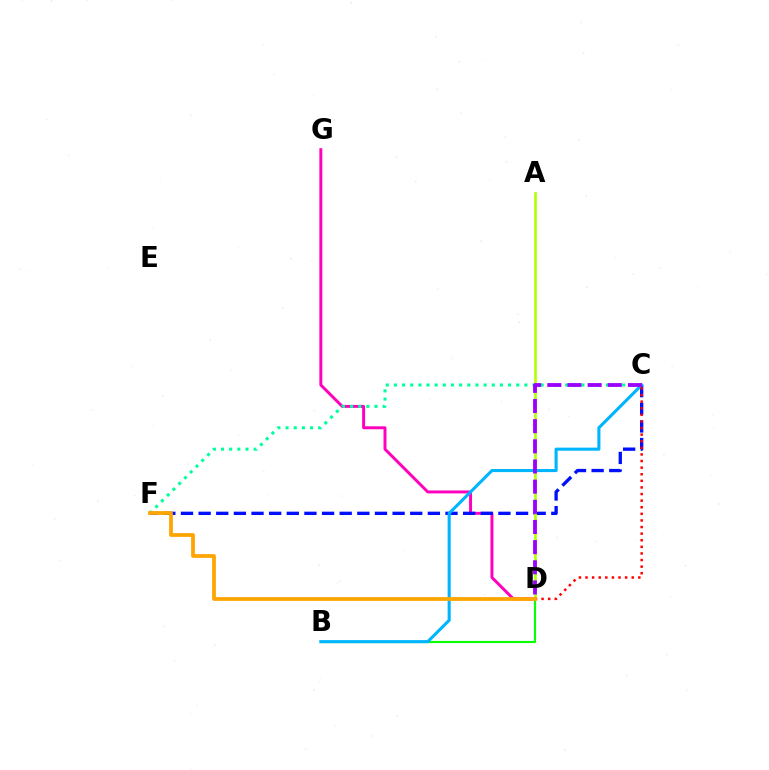{('D', 'G'): [{'color': '#ff00bd', 'line_style': 'solid', 'thickness': 2.13}], ('B', 'D'): [{'color': '#08ff00', 'line_style': 'solid', 'thickness': 1.53}], ('C', 'F'): [{'color': '#0010ff', 'line_style': 'dashed', 'thickness': 2.4}, {'color': '#00ff9d', 'line_style': 'dotted', 'thickness': 2.22}], ('B', 'C'): [{'color': '#00b5ff', 'line_style': 'solid', 'thickness': 2.22}], ('A', 'D'): [{'color': '#b3ff00', 'line_style': 'solid', 'thickness': 1.92}], ('C', 'D'): [{'color': '#ff0000', 'line_style': 'dotted', 'thickness': 1.79}, {'color': '#9b00ff', 'line_style': 'dashed', 'thickness': 2.74}], ('D', 'F'): [{'color': '#ffa500', 'line_style': 'solid', 'thickness': 2.71}]}